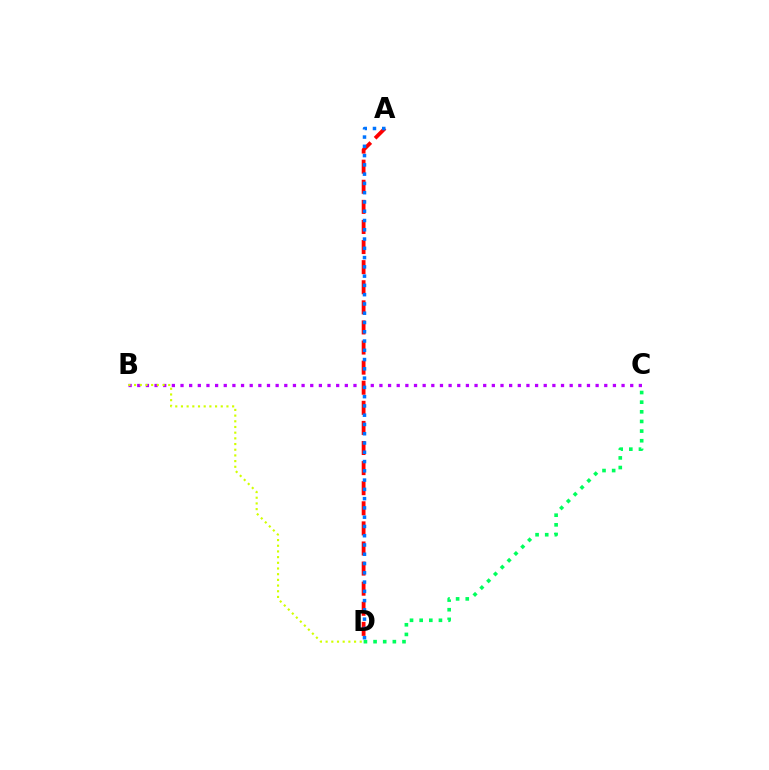{('C', 'D'): [{'color': '#00ff5c', 'line_style': 'dotted', 'thickness': 2.62}], ('B', 'C'): [{'color': '#b900ff', 'line_style': 'dotted', 'thickness': 2.35}], ('A', 'D'): [{'color': '#ff0000', 'line_style': 'dashed', 'thickness': 2.73}, {'color': '#0074ff', 'line_style': 'dotted', 'thickness': 2.52}], ('B', 'D'): [{'color': '#d1ff00', 'line_style': 'dotted', 'thickness': 1.55}]}